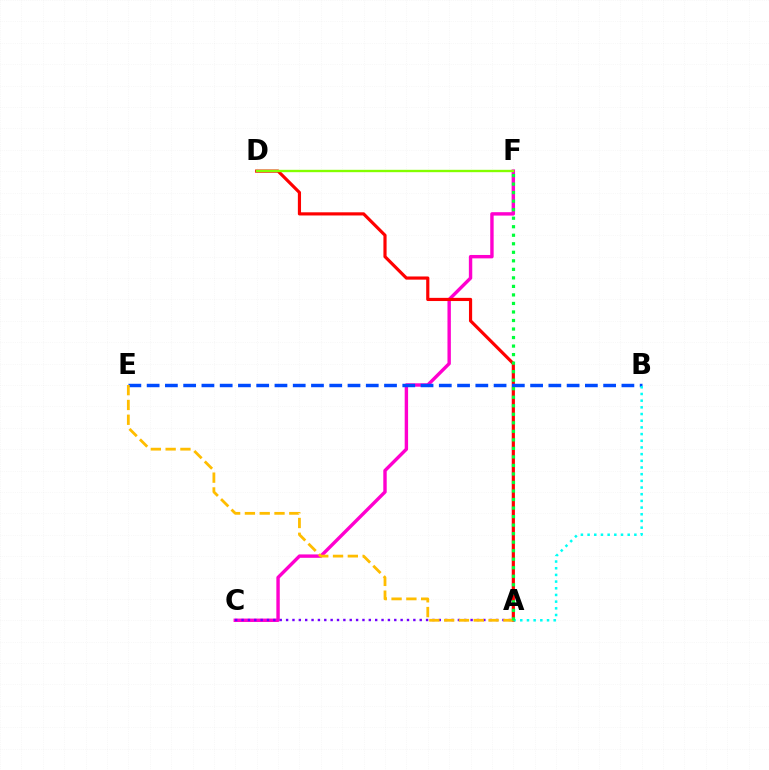{('C', 'F'): [{'color': '#ff00cf', 'line_style': 'solid', 'thickness': 2.45}], ('A', 'D'): [{'color': '#ff0000', 'line_style': 'solid', 'thickness': 2.28}], ('D', 'F'): [{'color': '#84ff00', 'line_style': 'solid', 'thickness': 1.7}], ('A', 'C'): [{'color': '#7200ff', 'line_style': 'dotted', 'thickness': 1.73}], ('B', 'E'): [{'color': '#004bff', 'line_style': 'dashed', 'thickness': 2.48}], ('A', 'B'): [{'color': '#00fff6', 'line_style': 'dotted', 'thickness': 1.82}], ('A', 'E'): [{'color': '#ffbd00', 'line_style': 'dashed', 'thickness': 2.01}], ('A', 'F'): [{'color': '#00ff39', 'line_style': 'dotted', 'thickness': 2.32}]}